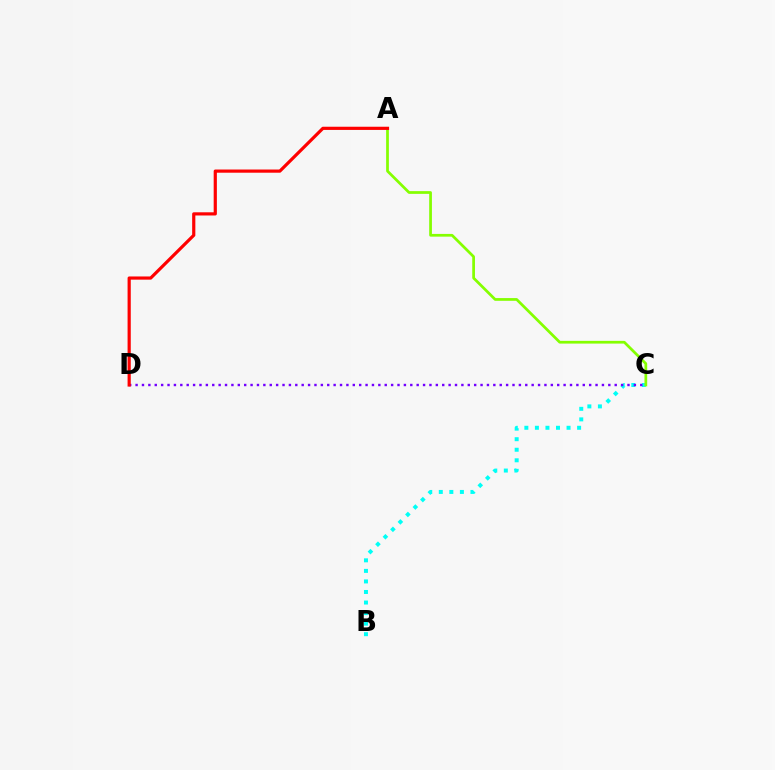{('B', 'C'): [{'color': '#00fff6', 'line_style': 'dotted', 'thickness': 2.87}], ('A', 'C'): [{'color': '#84ff00', 'line_style': 'solid', 'thickness': 1.97}], ('C', 'D'): [{'color': '#7200ff', 'line_style': 'dotted', 'thickness': 1.74}], ('A', 'D'): [{'color': '#ff0000', 'line_style': 'solid', 'thickness': 2.29}]}